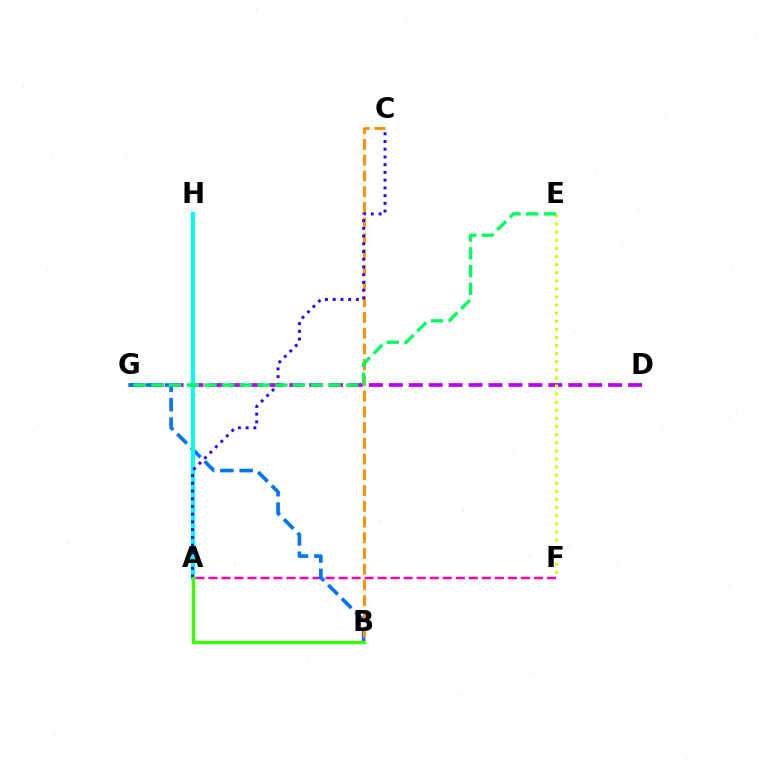{('D', 'G'): [{'color': '#b900ff', 'line_style': 'dashed', 'thickness': 2.71}], ('A', 'F'): [{'color': '#ff00ac', 'line_style': 'dashed', 'thickness': 1.77}], ('B', 'G'): [{'color': '#0074ff', 'line_style': 'dashed', 'thickness': 2.62}], ('B', 'C'): [{'color': '#ff9400', 'line_style': 'dashed', 'thickness': 2.14}], ('A', 'H'): [{'color': '#ff0000', 'line_style': 'dashed', 'thickness': 2.65}, {'color': '#00fff6', 'line_style': 'solid', 'thickness': 2.96}], ('E', 'F'): [{'color': '#d1ff00', 'line_style': 'dotted', 'thickness': 2.2}], ('A', 'C'): [{'color': '#2500ff', 'line_style': 'dotted', 'thickness': 2.1}], ('A', 'B'): [{'color': '#3dff00', 'line_style': 'solid', 'thickness': 2.45}], ('E', 'G'): [{'color': '#00ff5c', 'line_style': 'dashed', 'thickness': 2.41}]}